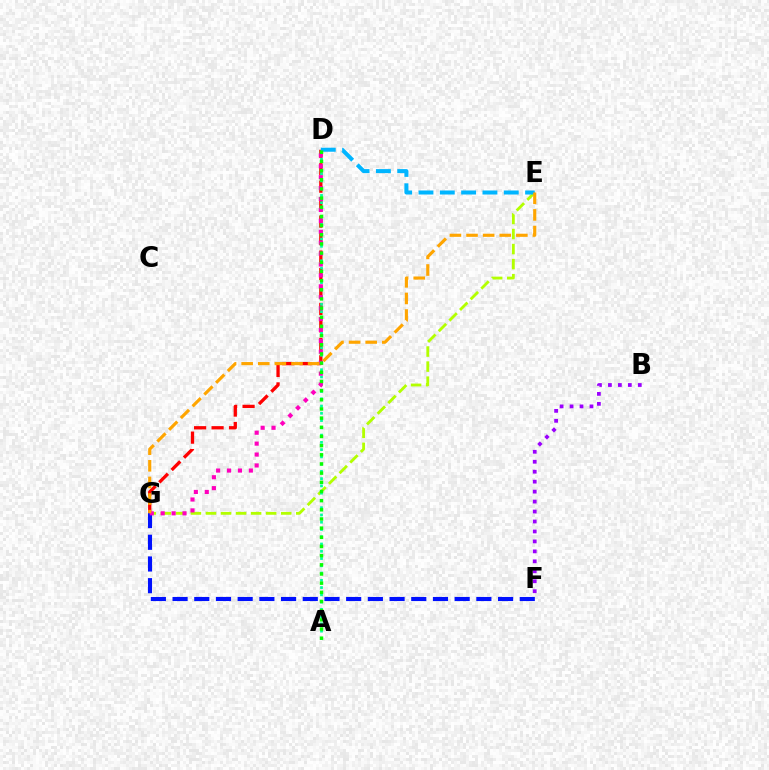{('D', 'G'): [{'color': '#ff0000', 'line_style': 'dashed', 'thickness': 2.37}, {'color': '#ff00bd', 'line_style': 'dotted', 'thickness': 2.96}], ('E', 'G'): [{'color': '#b3ff00', 'line_style': 'dashed', 'thickness': 2.04}, {'color': '#ffa500', 'line_style': 'dashed', 'thickness': 2.26}], ('A', 'D'): [{'color': '#00ff9d', 'line_style': 'dotted', 'thickness': 1.97}, {'color': '#08ff00', 'line_style': 'dotted', 'thickness': 2.49}], ('F', 'G'): [{'color': '#0010ff', 'line_style': 'dashed', 'thickness': 2.95}], ('B', 'F'): [{'color': '#9b00ff', 'line_style': 'dotted', 'thickness': 2.71}], ('D', 'E'): [{'color': '#00b5ff', 'line_style': 'dashed', 'thickness': 2.9}]}